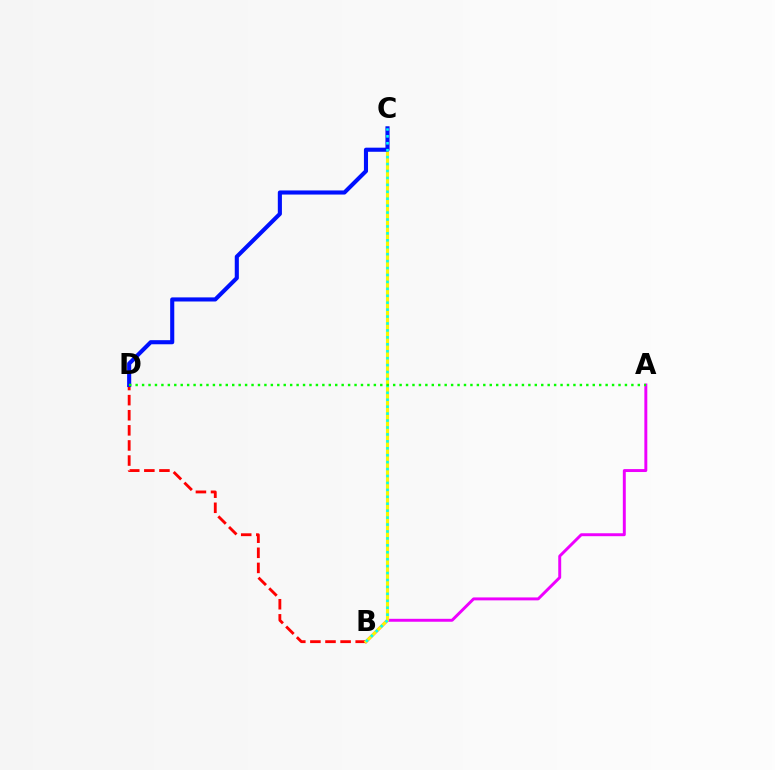{('A', 'B'): [{'color': '#ee00ff', 'line_style': 'solid', 'thickness': 2.11}], ('B', 'D'): [{'color': '#ff0000', 'line_style': 'dashed', 'thickness': 2.05}], ('B', 'C'): [{'color': '#fcf500', 'line_style': 'solid', 'thickness': 2.26}, {'color': '#00fff6', 'line_style': 'dotted', 'thickness': 1.88}], ('C', 'D'): [{'color': '#0010ff', 'line_style': 'solid', 'thickness': 2.95}], ('A', 'D'): [{'color': '#08ff00', 'line_style': 'dotted', 'thickness': 1.75}]}